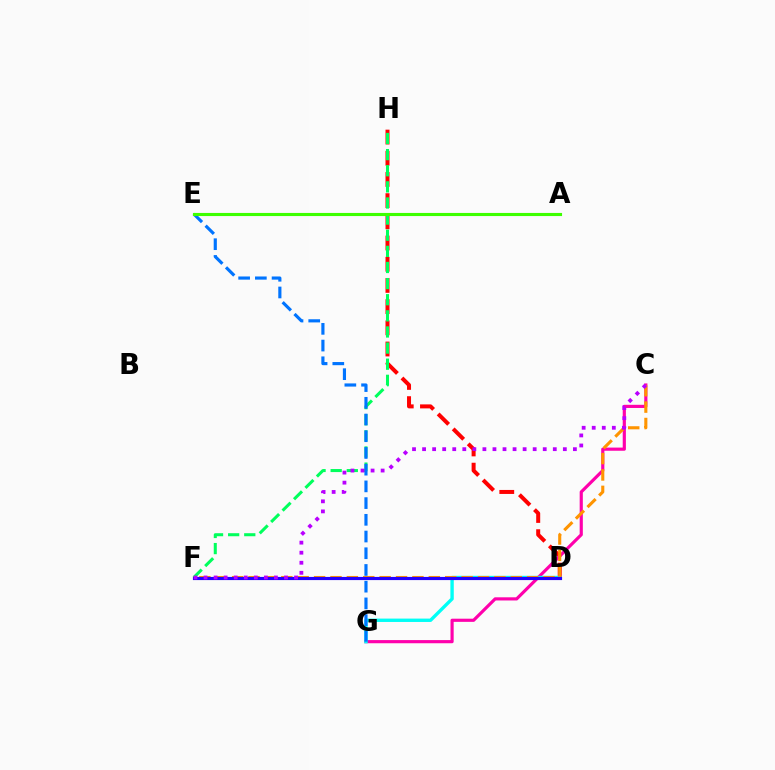{('D', 'H'): [{'color': '#ff0000', 'line_style': 'dashed', 'thickness': 2.88}], ('C', 'G'): [{'color': '#ff00ac', 'line_style': 'solid', 'thickness': 2.28}], ('D', 'G'): [{'color': '#00fff6', 'line_style': 'solid', 'thickness': 2.43}], ('F', 'H'): [{'color': '#00ff5c', 'line_style': 'dashed', 'thickness': 2.19}], ('A', 'E'): [{'color': '#d1ff00', 'line_style': 'dotted', 'thickness': 1.91}, {'color': '#3dff00', 'line_style': 'solid', 'thickness': 2.24}], ('C', 'F'): [{'color': '#ff9400', 'line_style': 'dashed', 'thickness': 2.23}, {'color': '#b900ff', 'line_style': 'dotted', 'thickness': 2.73}], ('D', 'F'): [{'color': '#2500ff', 'line_style': 'solid', 'thickness': 2.28}], ('E', 'G'): [{'color': '#0074ff', 'line_style': 'dashed', 'thickness': 2.27}]}